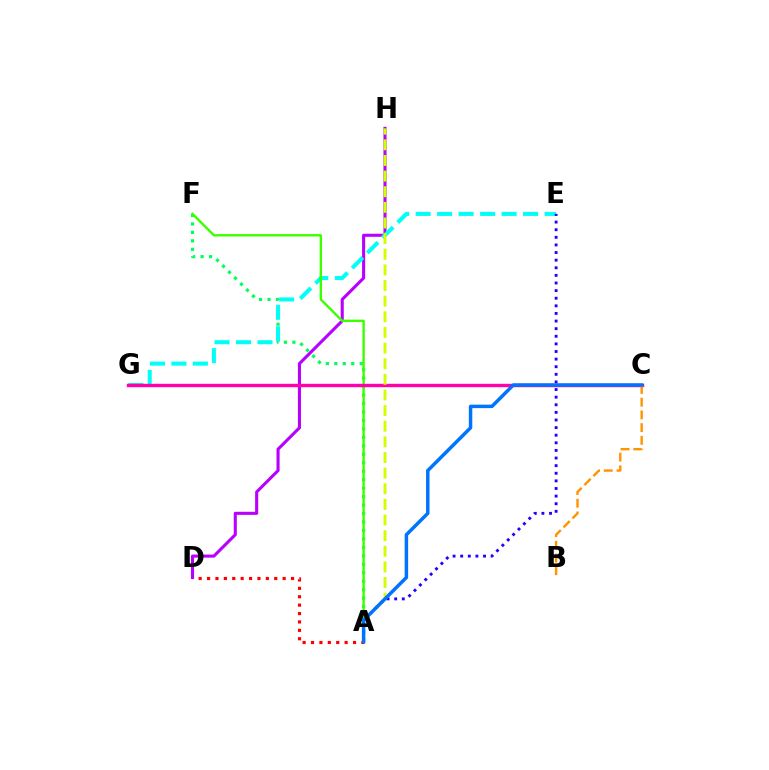{('A', 'D'): [{'color': '#ff0000', 'line_style': 'dotted', 'thickness': 2.28}], ('A', 'F'): [{'color': '#00ff5c', 'line_style': 'dotted', 'thickness': 2.3}, {'color': '#3dff00', 'line_style': 'solid', 'thickness': 1.72}], ('D', 'H'): [{'color': '#b900ff', 'line_style': 'solid', 'thickness': 2.22}], ('E', 'G'): [{'color': '#00fff6', 'line_style': 'dashed', 'thickness': 2.92}], ('C', 'G'): [{'color': '#ff00ac', 'line_style': 'solid', 'thickness': 2.44}], ('B', 'C'): [{'color': '#ff9400', 'line_style': 'dashed', 'thickness': 1.73}], ('A', 'H'): [{'color': '#d1ff00', 'line_style': 'dashed', 'thickness': 2.12}], ('A', 'E'): [{'color': '#2500ff', 'line_style': 'dotted', 'thickness': 2.07}], ('A', 'C'): [{'color': '#0074ff', 'line_style': 'solid', 'thickness': 2.5}]}